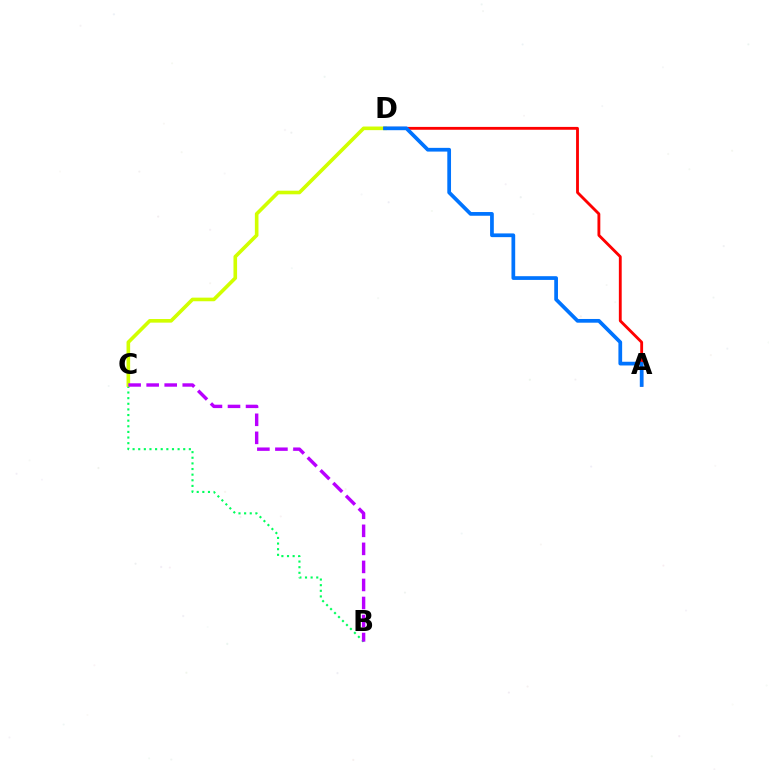{('B', 'C'): [{'color': '#00ff5c', 'line_style': 'dotted', 'thickness': 1.53}, {'color': '#b900ff', 'line_style': 'dashed', 'thickness': 2.45}], ('C', 'D'): [{'color': '#d1ff00', 'line_style': 'solid', 'thickness': 2.6}], ('A', 'D'): [{'color': '#ff0000', 'line_style': 'solid', 'thickness': 2.05}, {'color': '#0074ff', 'line_style': 'solid', 'thickness': 2.68}]}